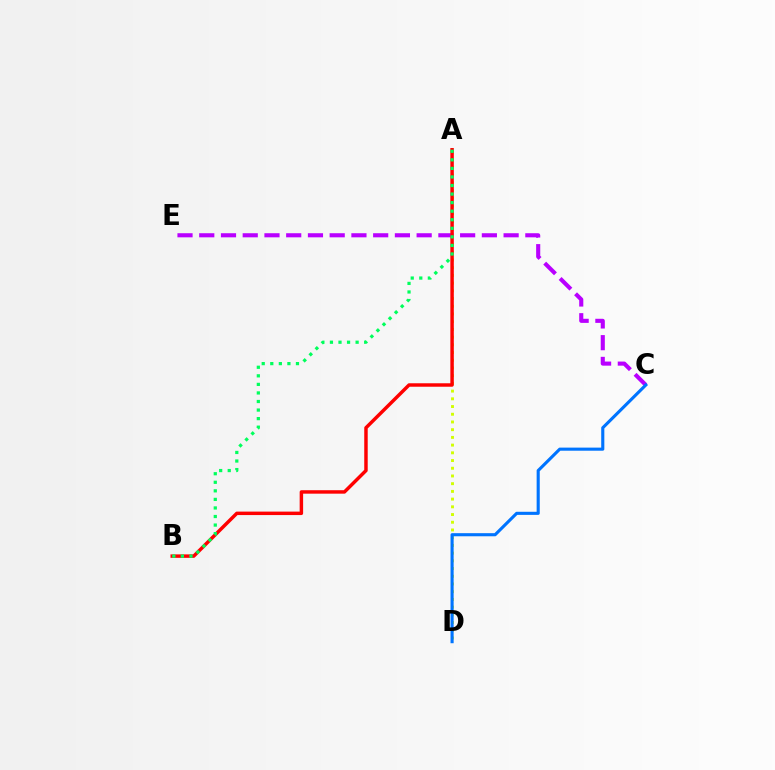{('C', 'E'): [{'color': '#b900ff', 'line_style': 'dashed', 'thickness': 2.95}], ('A', 'D'): [{'color': '#d1ff00', 'line_style': 'dotted', 'thickness': 2.1}], ('C', 'D'): [{'color': '#0074ff', 'line_style': 'solid', 'thickness': 2.24}], ('A', 'B'): [{'color': '#ff0000', 'line_style': 'solid', 'thickness': 2.49}, {'color': '#00ff5c', 'line_style': 'dotted', 'thickness': 2.33}]}